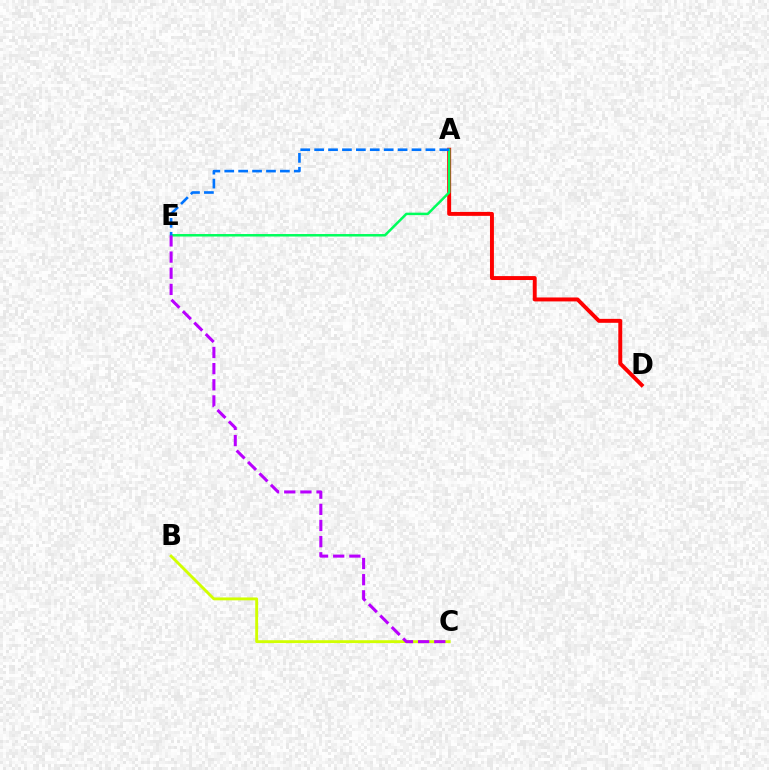{('A', 'D'): [{'color': '#ff0000', 'line_style': 'solid', 'thickness': 2.84}], ('B', 'C'): [{'color': '#d1ff00', 'line_style': 'solid', 'thickness': 2.07}], ('A', 'E'): [{'color': '#00ff5c', 'line_style': 'solid', 'thickness': 1.79}, {'color': '#0074ff', 'line_style': 'dashed', 'thickness': 1.89}], ('C', 'E'): [{'color': '#b900ff', 'line_style': 'dashed', 'thickness': 2.2}]}